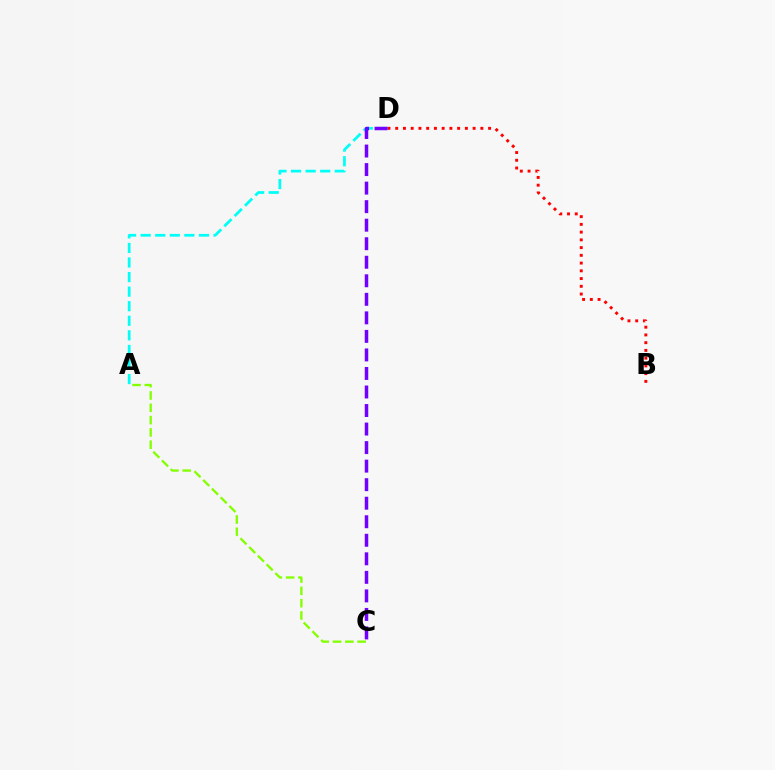{('A', 'D'): [{'color': '#00fff6', 'line_style': 'dashed', 'thickness': 1.98}], ('B', 'D'): [{'color': '#ff0000', 'line_style': 'dotted', 'thickness': 2.1}], ('C', 'D'): [{'color': '#7200ff', 'line_style': 'dashed', 'thickness': 2.52}], ('A', 'C'): [{'color': '#84ff00', 'line_style': 'dashed', 'thickness': 1.67}]}